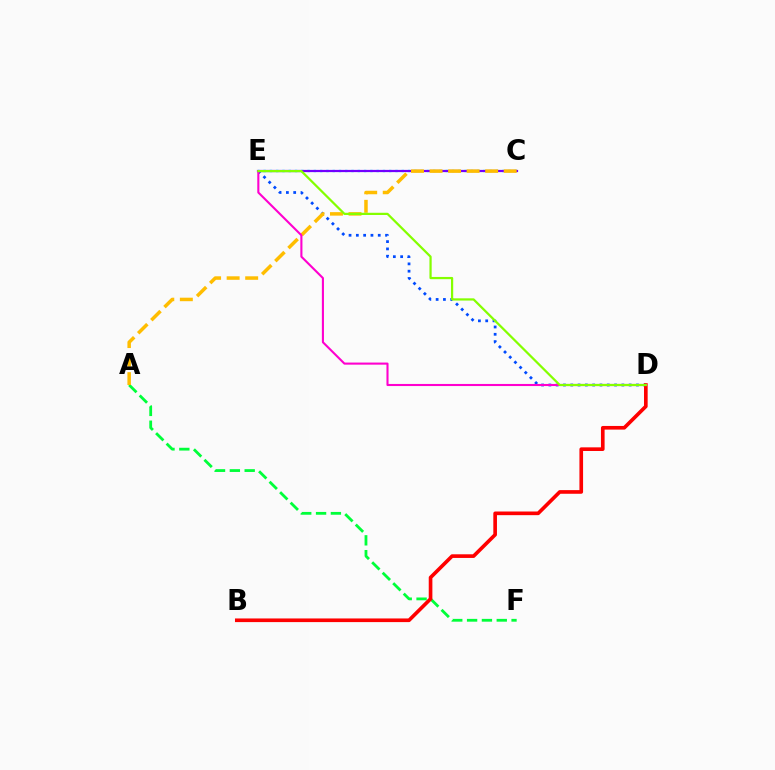{('C', 'E'): [{'color': '#00fff6', 'line_style': 'dotted', 'thickness': 1.71}, {'color': '#7200ff', 'line_style': 'solid', 'thickness': 1.6}], ('A', 'F'): [{'color': '#00ff39', 'line_style': 'dashed', 'thickness': 2.02}], ('D', 'E'): [{'color': '#004bff', 'line_style': 'dotted', 'thickness': 1.98}, {'color': '#ff00cf', 'line_style': 'solid', 'thickness': 1.51}, {'color': '#84ff00', 'line_style': 'solid', 'thickness': 1.61}], ('B', 'D'): [{'color': '#ff0000', 'line_style': 'solid', 'thickness': 2.63}], ('A', 'C'): [{'color': '#ffbd00', 'line_style': 'dashed', 'thickness': 2.52}]}